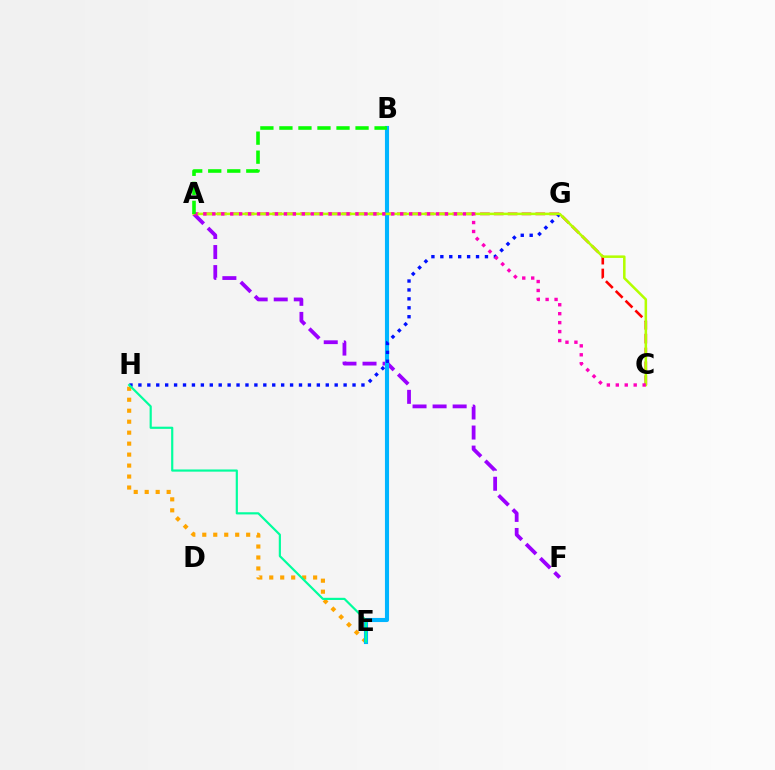{('A', 'F'): [{'color': '#9b00ff', 'line_style': 'dashed', 'thickness': 2.72}], ('E', 'H'): [{'color': '#ffa500', 'line_style': 'dotted', 'thickness': 2.98}, {'color': '#00ff9d', 'line_style': 'solid', 'thickness': 1.57}], ('A', 'C'): [{'color': '#ff0000', 'line_style': 'dashed', 'thickness': 1.88}, {'color': '#b3ff00', 'line_style': 'solid', 'thickness': 1.82}, {'color': '#ff00bd', 'line_style': 'dotted', 'thickness': 2.43}], ('B', 'E'): [{'color': '#00b5ff', 'line_style': 'solid', 'thickness': 2.95}], ('G', 'H'): [{'color': '#0010ff', 'line_style': 'dotted', 'thickness': 2.42}], ('A', 'B'): [{'color': '#08ff00', 'line_style': 'dashed', 'thickness': 2.59}]}